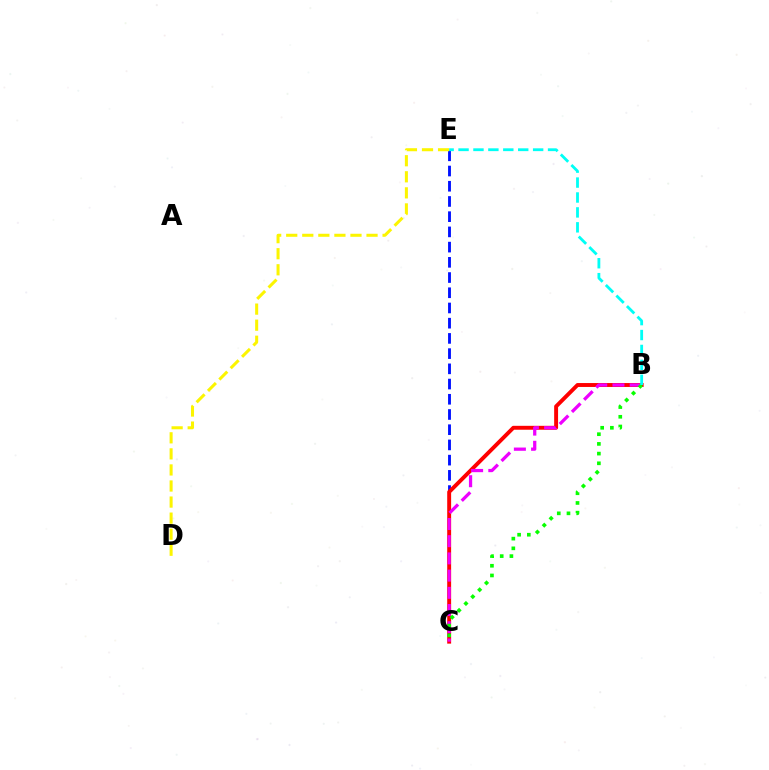{('C', 'E'): [{'color': '#0010ff', 'line_style': 'dashed', 'thickness': 2.07}], ('B', 'C'): [{'color': '#ff0000', 'line_style': 'solid', 'thickness': 2.82}, {'color': '#ee00ff', 'line_style': 'dashed', 'thickness': 2.34}, {'color': '#08ff00', 'line_style': 'dotted', 'thickness': 2.64}], ('D', 'E'): [{'color': '#fcf500', 'line_style': 'dashed', 'thickness': 2.18}], ('B', 'E'): [{'color': '#00fff6', 'line_style': 'dashed', 'thickness': 2.03}]}